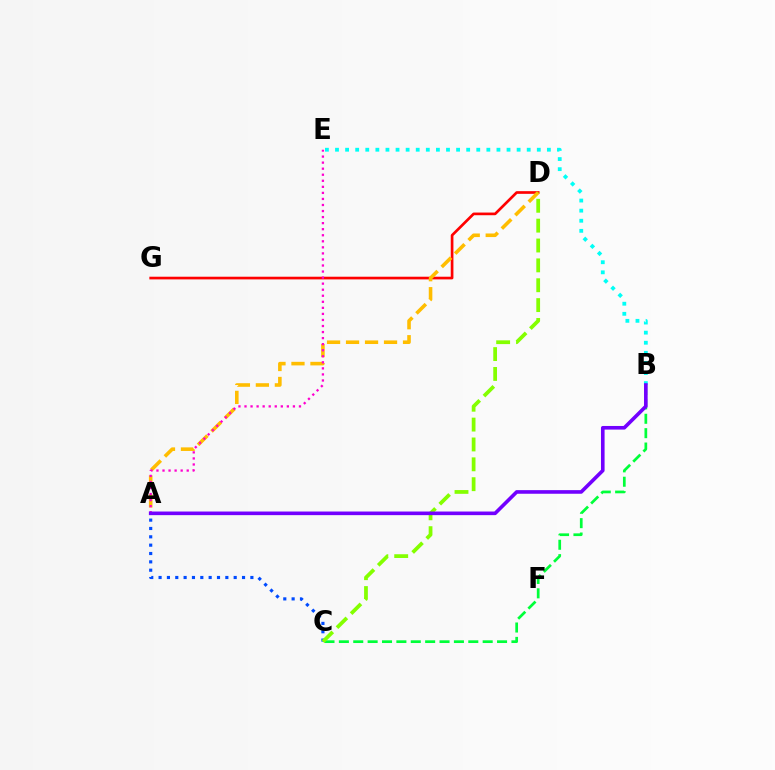{('D', 'G'): [{'color': '#ff0000', 'line_style': 'solid', 'thickness': 1.93}], ('B', 'C'): [{'color': '#00ff39', 'line_style': 'dashed', 'thickness': 1.95}], ('A', 'C'): [{'color': '#004bff', 'line_style': 'dotted', 'thickness': 2.27}], ('A', 'D'): [{'color': '#ffbd00', 'line_style': 'dashed', 'thickness': 2.58}], ('A', 'E'): [{'color': '#ff00cf', 'line_style': 'dotted', 'thickness': 1.64}], ('C', 'D'): [{'color': '#84ff00', 'line_style': 'dashed', 'thickness': 2.7}], ('B', 'E'): [{'color': '#00fff6', 'line_style': 'dotted', 'thickness': 2.74}], ('A', 'B'): [{'color': '#7200ff', 'line_style': 'solid', 'thickness': 2.61}]}